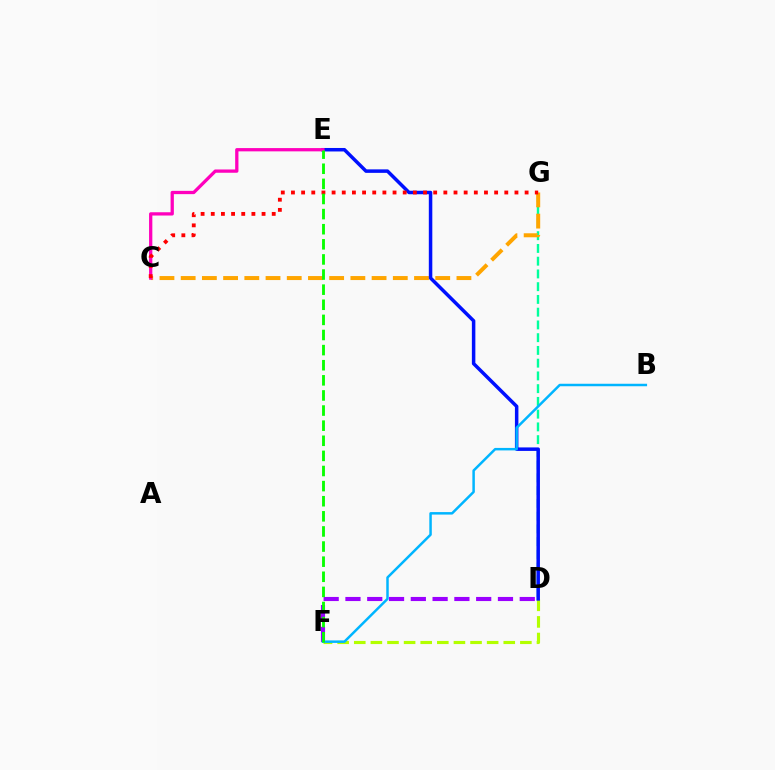{('D', 'G'): [{'color': '#00ff9d', 'line_style': 'dashed', 'thickness': 1.73}], ('D', 'F'): [{'color': '#b3ff00', 'line_style': 'dashed', 'thickness': 2.26}, {'color': '#9b00ff', 'line_style': 'dashed', 'thickness': 2.96}], ('C', 'G'): [{'color': '#ffa500', 'line_style': 'dashed', 'thickness': 2.88}, {'color': '#ff0000', 'line_style': 'dotted', 'thickness': 2.76}], ('D', 'E'): [{'color': '#0010ff', 'line_style': 'solid', 'thickness': 2.52}], ('B', 'F'): [{'color': '#00b5ff', 'line_style': 'solid', 'thickness': 1.79}], ('C', 'E'): [{'color': '#ff00bd', 'line_style': 'solid', 'thickness': 2.36}], ('E', 'F'): [{'color': '#08ff00', 'line_style': 'dashed', 'thickness': 2.05}]}